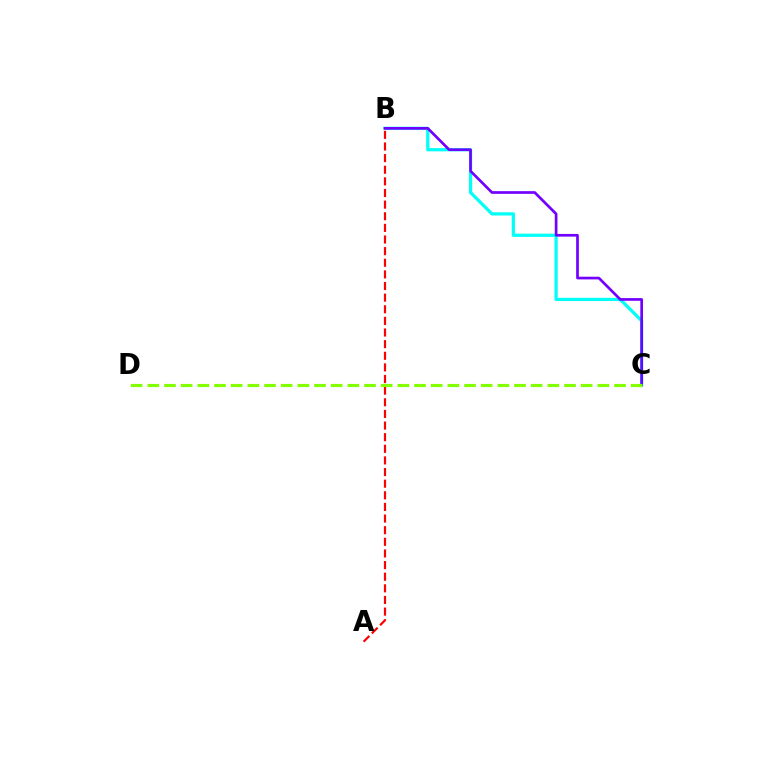{('A', 'B'): [{'color': '#ff0000', 'line_style': 'dashed', 'thickness': 1.58}], ('B', 'C'): [{'color': '#00fff6', 'line_style': 'solid', 'thickness': 2.32}, {'color': '#7200ff', 'line_style': 'solid', 'thickness': 1.94}], ('C', 'D'): [{'color': '#84ff00', 'line_style': 'dashed', 'thickness': 2.26}]}